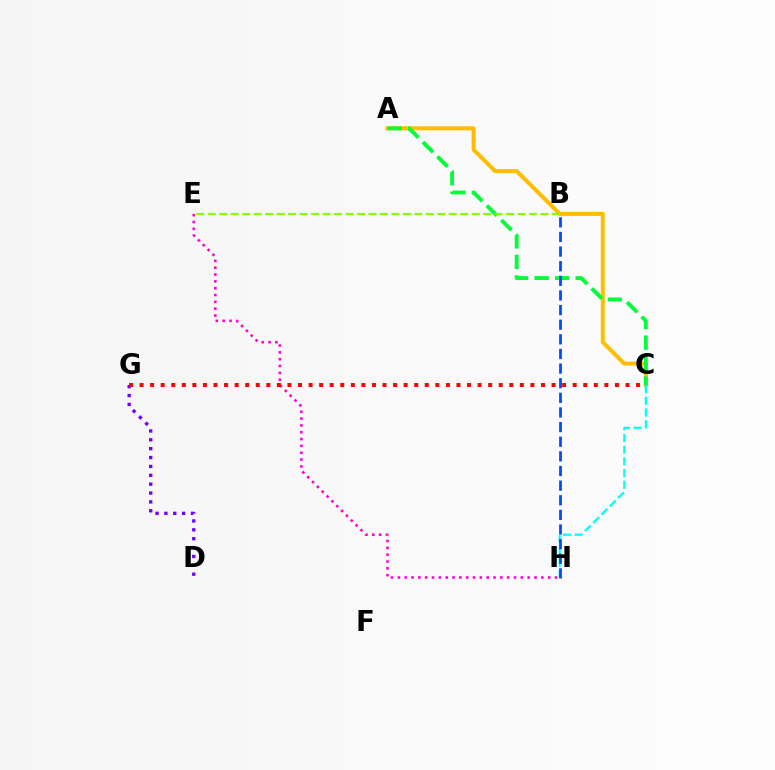{('A', 'C'): [{'color': '#ffbd00', 'line_style': 'solid', 'thickness': 2.89}, {'color': '#00ff39', 'line_style': 'dashed', 'thickness': 2.79}], ('C', 'H'): [{'color': '#00fff6', 'line_style': 'dashed', 'thickness': 1.59}], ('D', 'G'): [{'color': '#7200ff', 'line_style': 'dotted', 'thickness': 2.41}], ('E', 'H'): [{'color': '#ff00cf', 'line_style': 'dotted', 'thickness': 1.86}], ('B', 'E'): [{'color': '#84ff00', 'line_style': 'dashed', 'thickness': 1.56}], ('C', 'G'): [{'color': '#ff0000', 'line_style': 'dotted', 'thickness': 2.87}], ('B', 'H'): [{'color': '#004bff', 'line_style': 'dashed', 'thickness': 1.99}]}